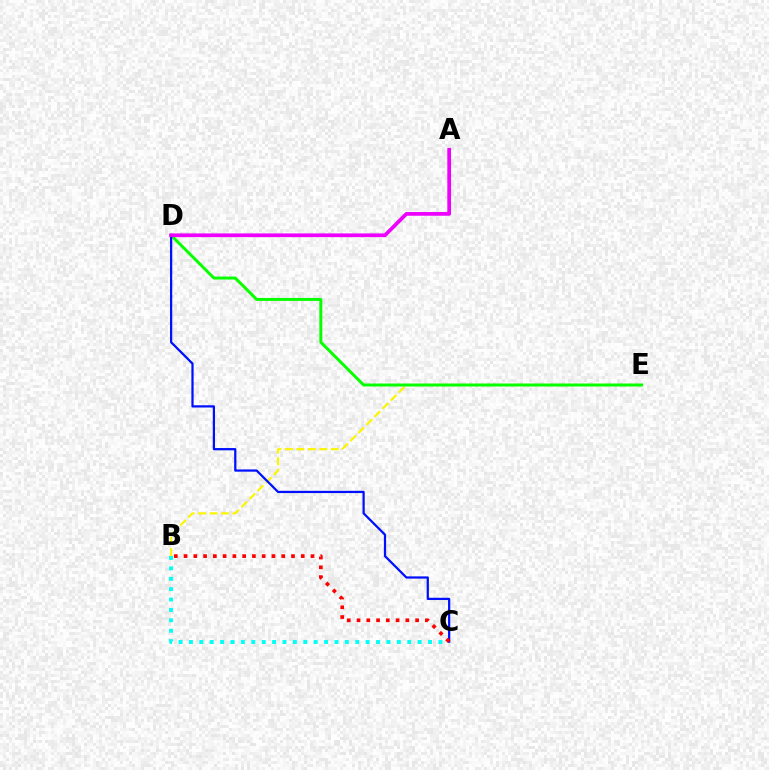{('B', 'C'): [{'color': '#00fff6', 'line_style': 'dotted', 'thickness': 2.82}, {'color': '#ff0000', 'line_style': 'dotted', 'thickness': 2.65}], ('B', 'E'): [{'color': '#fcf500', 'line_style': 'dashed', 'thickness': 1.56}], ('D', 'E'): [{'color': '#08ff00', 'line_style': 'solid', 'thickness': 2.15}], ('C', 'D'): [{'color': '#0010ff', 'line_style': 'solid', 'thickness': 1.61}], ('A', 'D'): [{'color': '#ee00ff', 'line_style': 'solid', 'thickness': 2.68}]}